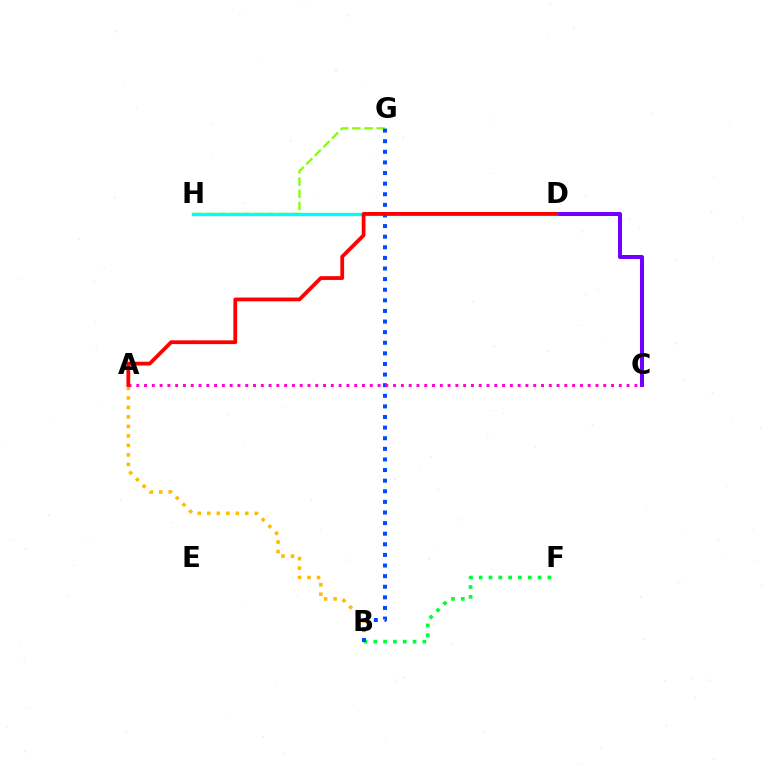{('B', 'F'): [{'color': '#00ff39', 'line_style': 'dotted', 'thickness': 2.67}], ('C', 'D'): [{'color': '#7200ff', 'line_style': 'solid', 'thickness': 2.91}], ('G', 'H'): [{'color': '#84ff00', 'line_style': 'dashed', 'thickness': 1.65}], ('A', 'B'): [{'color': '#ffbd00', 'line_style': 'dotted', 'thickness': 2.58}], ('D', 'H'): [{'color': '#00fff6', 'line_style': 'solid', 'thickness': 2.42}], ('B', 'G'): [{'color': '#004bff', 'line_style': 'dotted', 'thickness': 2.88}], ('A', 'C'): [{'color': '#ff00cf', 'line_style': 'dotted', 'thickness': 2.11}], ('A', 'D'): [{'color': '#ff0000', 'line_style': 'solid', 'thickness': 2.71}]}